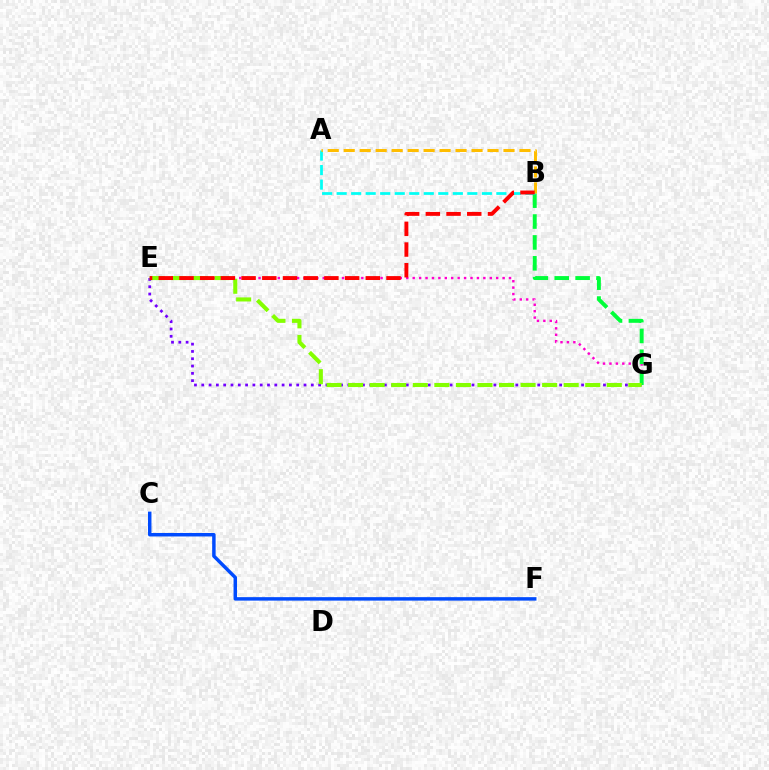{('E', 'G'): [{'color': '#ff00cf', 'line_style': 'dotted', 'thickness': 1.75}, {'color': '#7200ff', 'line_style': 'dotted', 'thickness': 1.98}, {'color': '#84ff00', 'line_style': 'dashed', 'thickness': 2.93}], ('B', 'G'): [{'color': '#00ff39', 'line_style': 'dashed', 'thickness': 2.84}], ('A', 'B'): [{'color': '#00fff6', 'line_style': 'dashed', 'thickness': 1.97}, {'color': '#ffbd00', 'line_style': 'dashed', 'thickness': 2.17}], ('C', 'F'): [{'color': '#004bff', 'line_style': 'solid', 'thickness': 2.5}], ('B', 'E'): [{'color': '#ff0000', 'line_style': 'dashed', 'thickness': 2.81}]}